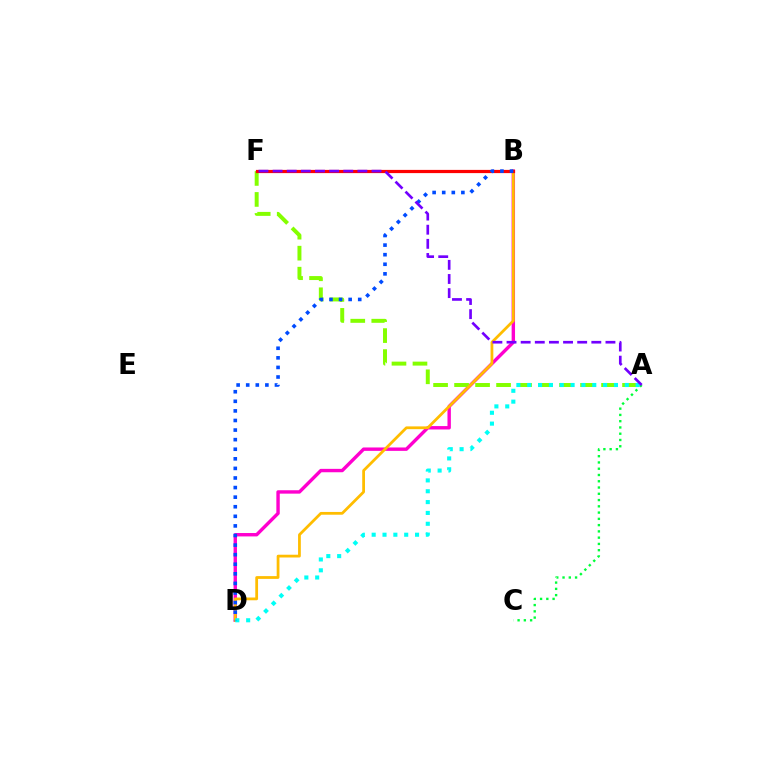{('B', 'D'): [{'color': '#ff00cf', 'line_style': 'solid', 'thickness': 2.45}, {'color': '#ffbd00', 'line_style': 'solid', 'thickness': 1.99}, {'color': '#004bff', 'line_style': 'dotted', 'thickness': 2.6}], ('A', 'F'): [{'color': '#84ff00', 'line_style': 'dashed', 'thickness': 2.85}, {'color': '#7200ff', 'line_style': 'dashed', 'thickness': 1.92}], ('A', 'D'): [{'color': '#00fff6', 'line_style': 'dotted', 'thickness': 2.95}], ('B', 'F'): [{'color': '#ff0000', 'line_style': 'solid', 'thickness': 2.31}], ('A', 'C'): [{'color': '#00ff39', 'line_style': 'dotted', 'thickness': 1.7}]}